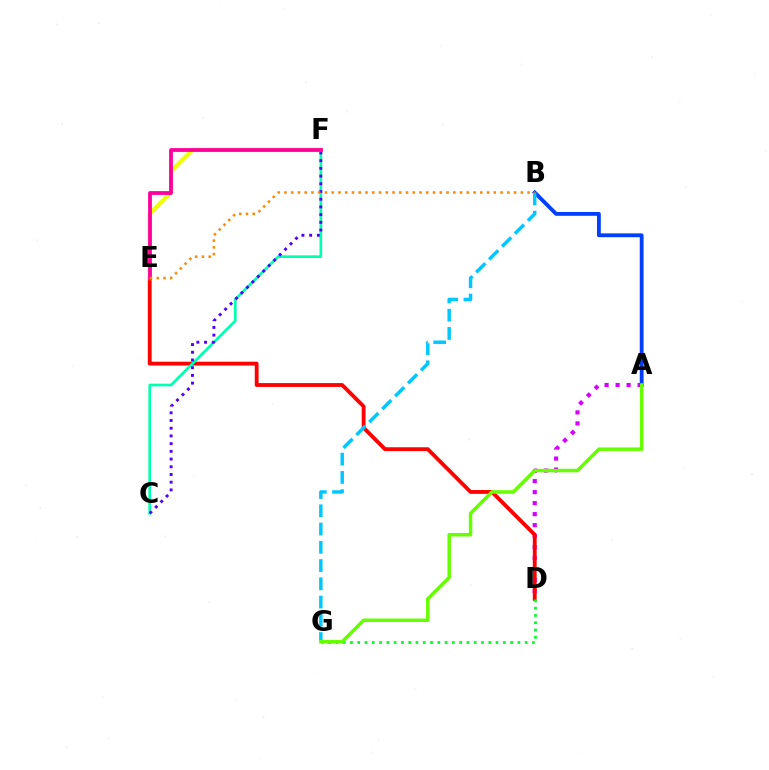{('A', 'D'): [{'color': '#d600ff', 'line_style': 'dotted', 'thickness': 2.99}], ('D', 'E'): [{'color': '#ff0000', 'line_style': 'solid', 'thickness': 2.75}], ('C', 'F'): [{'color': '#00ffaf', 'line_style': 'solid', 'thickness': 1.93}, {'color': '#4f00ff', 'line_style': 'dotted', 'thickness': 2.09}], ('E', 'F'): [{'color': '#eeff00', 'line_style': 'solid', 'thickness': 2.98}, {'color': '#ff00a0', 'line_style': 'solid', 'thickness': 2.74}], ('D', 'G'): [{'color': '#00ff27', 'line_style': 'dotted', 'thickness': 1.98}], ('A', 'B'): [{'color': '#003fff', 'line_style': 'solid', 'thickness': 2.75}], ('B', 'G'): [{'color': '#00c7ff', 'line_style': 'dashed', 'thickness': 2.48}], ('A', 'G'): [{'color': '#66ff00', 'line_style': 'solid', 'thickness': 2.51}], ('B', 'E'): [{'color': '#ff8800', 'line_style': 'dotted', 'thickness': 1.84}]}